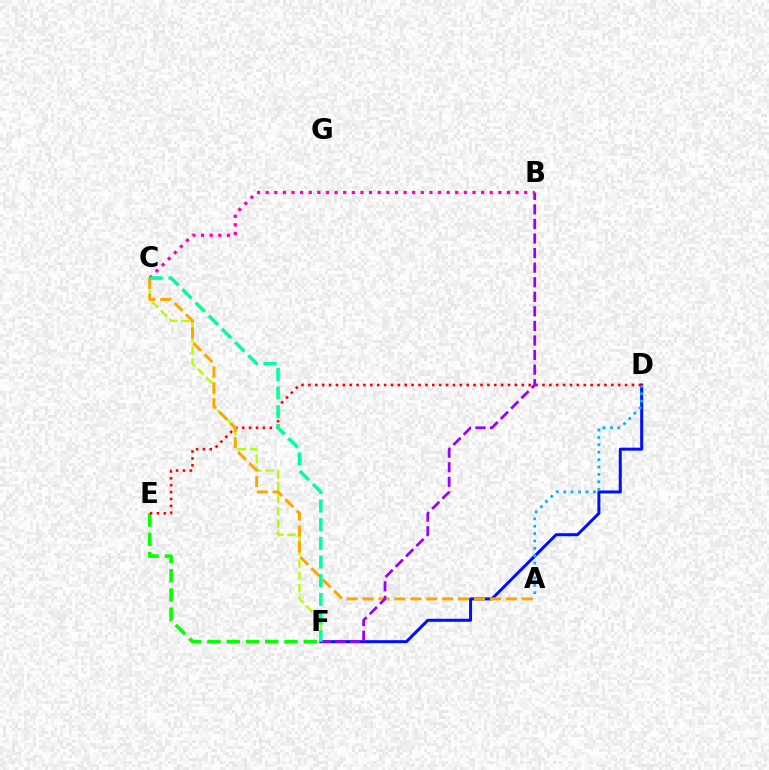{('D', 'F'): [{'color': '#0010ff', 'line_style': 'solid', 'thickness': 2.16}], ('E', 'F'): [{'color': '#08ff00', 'line_style': 'dashed', 'thickness': 2.62}], ('C', 'F'): [{'color': '#b3ff00', 'line_style': 'dashed', 'thickness': 1.67}, {'color': '#00ff9d', 'line_style': 'dashed', 'thickness': 2.54}], ('A', 'D'): [{'color': '#00b5ff', 'line_style': 'dotted', 'thickness': 2.01}], ('D', 'E'): [{'color': '#ff0000', 'line_style': 'dotted', 'thickness': 1.87}], ('A', 'C'): [{'color': '#ffa500', 'line_style': 'dashed', 'thickness': 2.16}], ('B', 'F'): [{'color': '#9b00ff', 'line_style': 'dashed', 'thickness': 1.98}], ('B', 'C'): [{'color': '#ff00bd', 'line_style': 'dotted', 'thickness': 2.34}]}